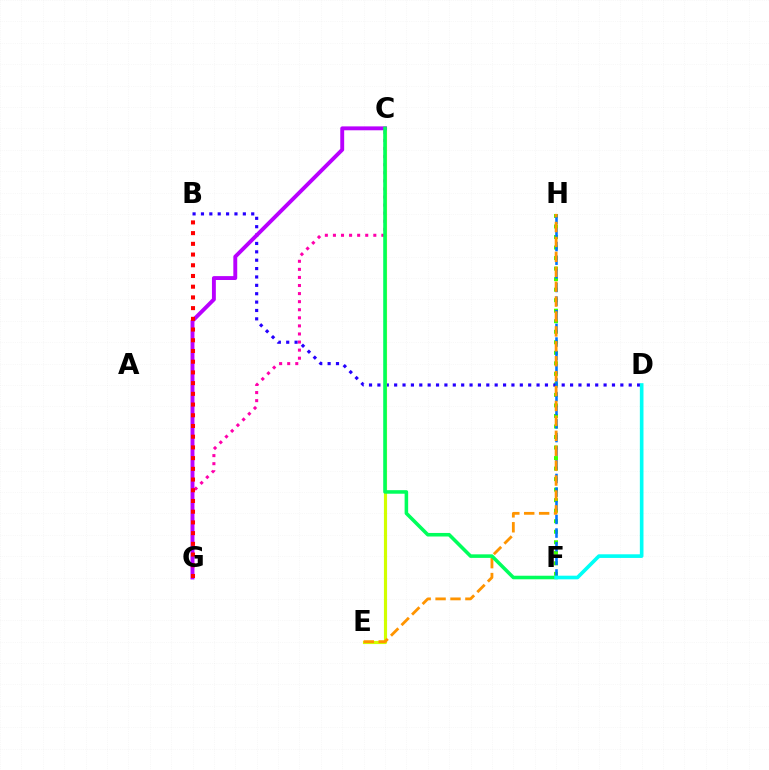{('F', 'H'): [{'color': '#3dff00', 'line_style': 'dotted', 'thickness': 2.86}, {'color': '#0074ff', 'line_style': 'dashed', 'thickness': 1.85}], ('B', 'D'): [{'color': '#2500ff', 'line_style': 'dotted', 'thickness': 2.28}], ('C', 'G'): [{'color': '#ff00ac', 'line_style': 'dotted', 'thickness': 2.19}, {'color': '#b900ff', 'line_style': 'solid', 'thickness': 2.8}], ('C', 'E'): [{'color': '#d1ff00', 'line_style': 'solid', 'thickness': 2.26}], ('E', 'H'): [{'color': '#ff9400', 'line_style': 'dashed', 'thickness': 2.03}], ('B', 'G'): [{'color': '#ff0000', 'line_style': 'dotted', 'thickness': 2.91}], ('C', 'F'): [{'color': '#00ff5c', 'line_style': 'solid', 'thickness': 2.56}], ('D', 'F'): [{'color': '#00fff6', 'line_style': 'solid', 'thickness': 2.62}]}